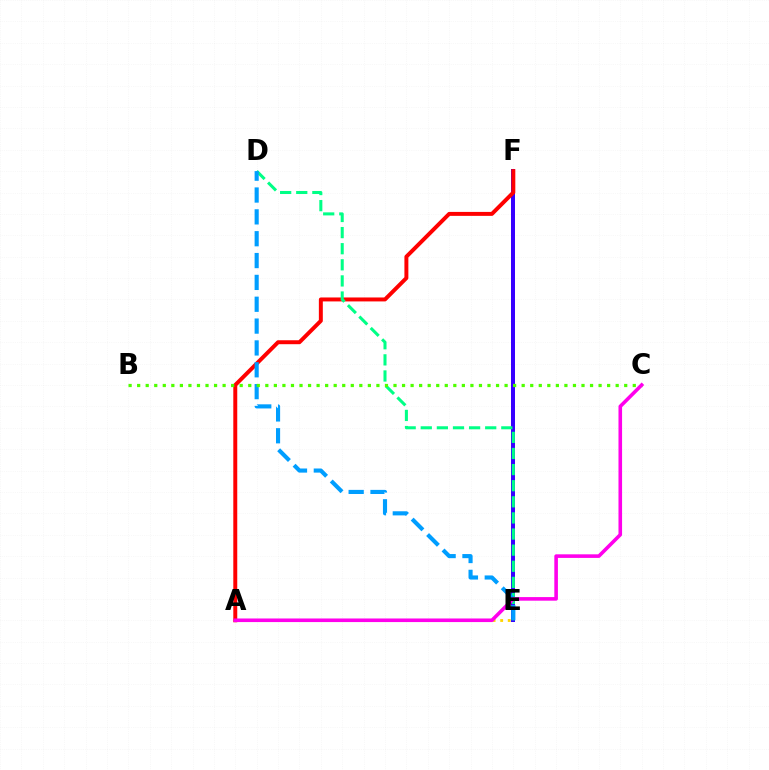{('E', 'F'): [{'color': '#3700ff', 'line_style': 'solid', 'thickness': 2.88}], ('A', 'F'): [{'color': '#ff0000', 'line_style': 'solid', 'thickness': 2.85}], ('A', 'E'): [{'color': '#ffd500', 'line_style': 'dotted', 'thickness': 2.06}], ('D', 'E'): [{'color': '#00ff86', 'line_style': 'dashed', 'thickness': 2.19}, {'color': '#009eff', 'line_style': 'dashed', 'thickness': 2.97}], ('B', 'C'): [{'color': '#4fff00', 'line_style': 'dotted', 'thickness': 2.32}], ('A', 'C'): [{'color': '#ff00ed', 'line_style': 'solid', 'thickness': 2.59}]}